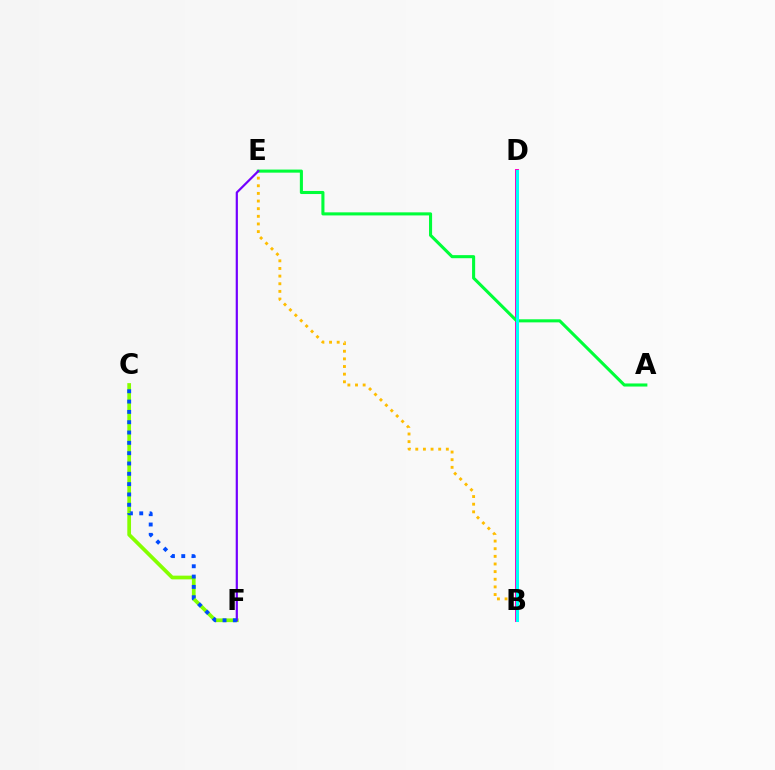{('B', 'E'): [{'color': '#ffbd00', 'line_style': 'dotted', 'thickness': 2.08}], ('B', 'D'): [{'color': '#ff00cf', 'line_style': 'solid', 'thickness': 2.86}, {'color': '#ff0000', 'line_style': 'solid', 'thickness': 1.51}, {'color': '#00fff6', 'line_style': 'solid', 'thickness': 2.21}], ('A', 'E'): [{'color': '#00ff39', 'line_style': 'solid', 'thickness': 2.22}], ('C', 'F'): [{'color': '#84ff00', 'line_style': 'solid', 'thickness': 2.68}, {'color': '#004bff', 'line_style': 'dotted', 'thickness': 2.8}], ('E', 'F'): [{'color': '#7200ff', 'line_style': 'solid', 'thickness': 1.58}]}